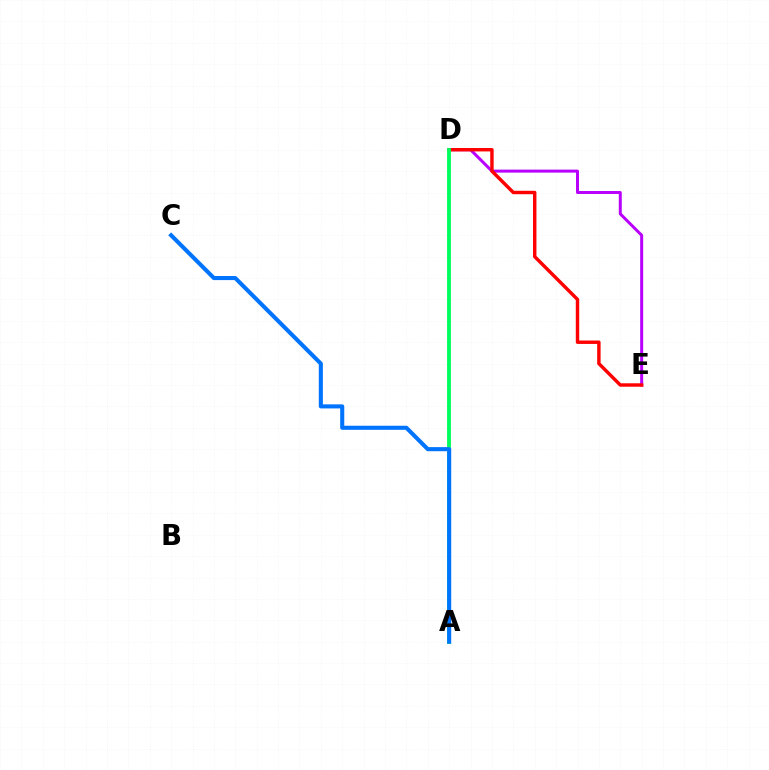{('D', 'E'): [{'color': '#b900ff', 'line_style': 'solid', 'thickness': 2.15}, {'color': '#ff0000', 'line_style': 'solid', 'thickness': 2.47}], ('A', 'D'): [{'color': '#d1ff00', 'line_style': 'solid', 'thickness': 1.56}, {'color': '#00ff5c', 'line_style': 'solid', 'thickness': 2.77}], ('A', 'C'): [{'color': '#0074ff', 'line_style': 'solid', 'thickness': 2.94}]}